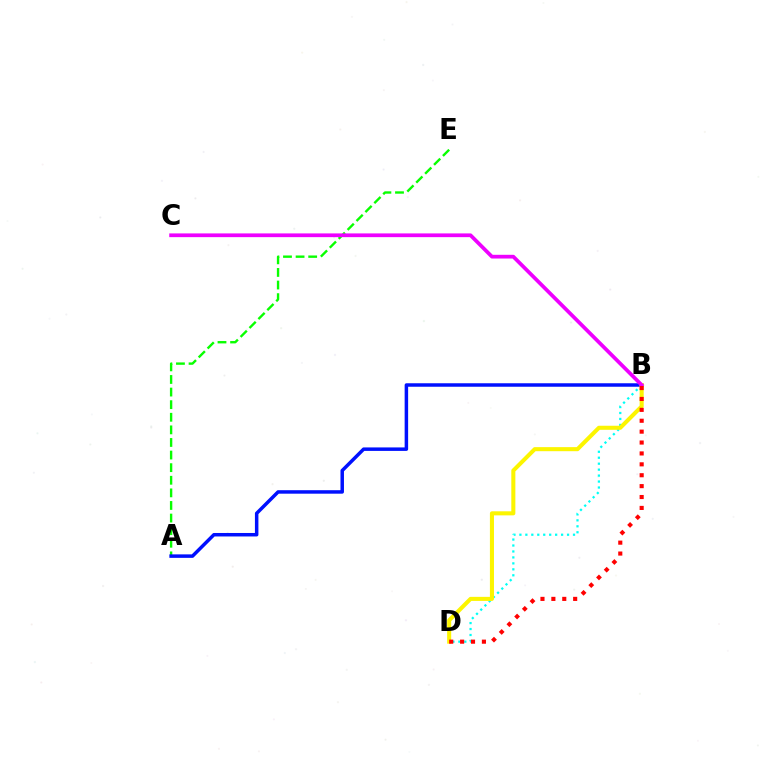{('A', 'E'): [{'color': '#08ff00', 'line_style': 'dashed', 'thickness': 1.71}], ('A', 'B'): [{'color': '#0010ff', 'line_style': 'solid', 'thickness': 2.51}], ('B', 'D'): [{'color': '#00fff6', 'line_style': 'dotted', 'thickness': 1.62}, {'color': '#fcf500', 'line_style': 'solid', 'thickness': 2.92}, {'color': '#ff0000', 'line_style': 'dotted', 'thickness': 2.96}], ('B', 'C'): [{'color': '#ee00ff', 'line_style': 'solid', 'thickness': 2.69}]}